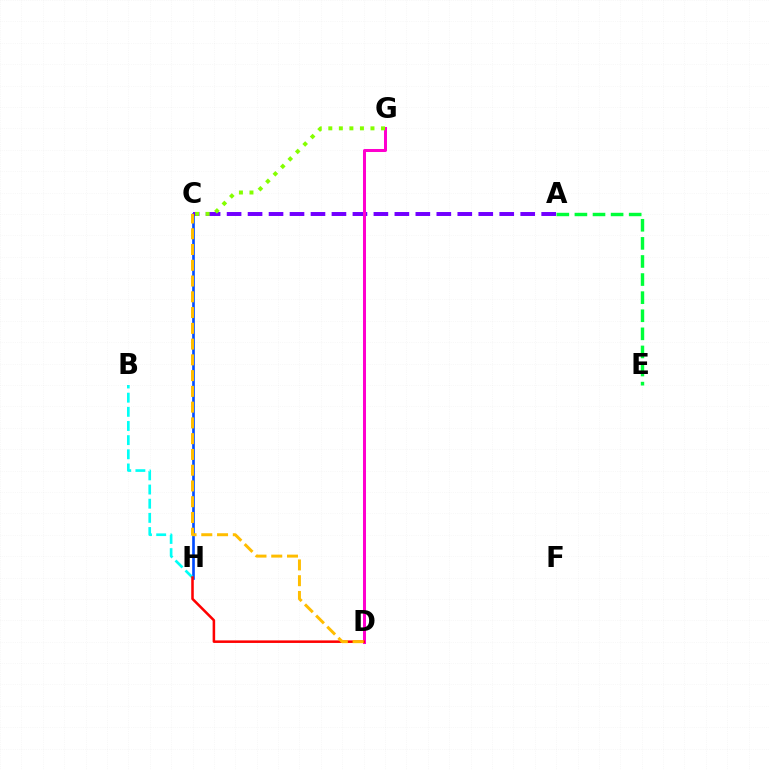{('C', 'H'): [{'color': '#004bff', 'line_style': 'solid', 'thickness': 1.91}], ('B', 'H'): [{'color': '#00fff6', 'line_style': 'dashed', 'thickness': 1.92}], ('A', 'C'): [{'color': '#7200ff', 'line_style': 'dashed', 'thickness': 2.85}], ('D', 'G'): [{'color': '#ff00cf', 'line_style': 'solid', 'thickness': 2.17}], ('D', 'H'): [{'color': '#ff0000', 'line_style': 'solid', 'thickness': 1.83}], ('C', 'G'): [{'color': '#84ff00', 'line_style': 'dotted', 'thickness': 2.86}], ('C', 'D'): [{'color': '#ffbd00', 'line_style': 'dashed', 'thickness': 2.14}], ('A', 'E'): [{'color': '#00ff39', 'line_style': 'dashed', 'thickness': 2.46}]}